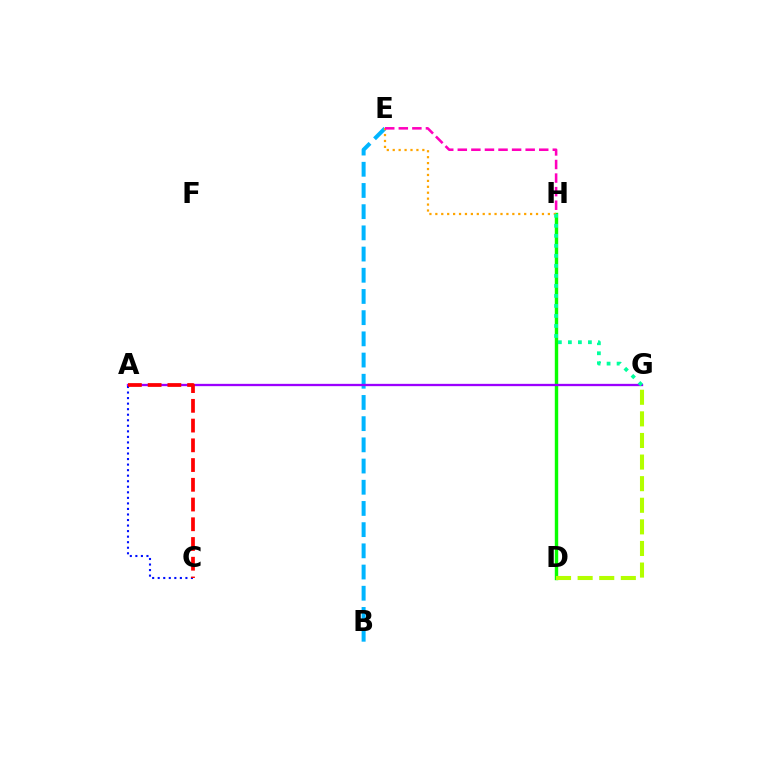{('D', 'H'): [{'color': '#08ff00', 'line_style': 'solid', 'thickness': 2.45}], ('B', 'E'): [{'color': '#00b5ff', 'line_style': 'dashed', 'thickness': 2.88}], ('A', 'G'): [{'color': '#9b00ff', 'line_style': 'solid', 'thickness': 1.66}], ('A', 'C'): [{'color': '#0010ff', 'line_style': 'dotted', 'thickness': 1.51}, {'color': '#ff0000', 'line_style': 'dashed', 'thickness': 2.68}], ('E', 'H'): [{'color': '#ffa500', 'line_style': 'dotted', 'thickness': 1.61}, {'color': '#ff00bd', 'line_style': 'dashed', 'thickness': 1.84}], ('G', 'H'): [{'color': '#00ff9d', 'line_style': 'dotted', 'thickness': 2.72}], ('D', 'G'): [{'color': '#b3ff00', 'line_style': 'dashed', 'thickness': 2.93}]}